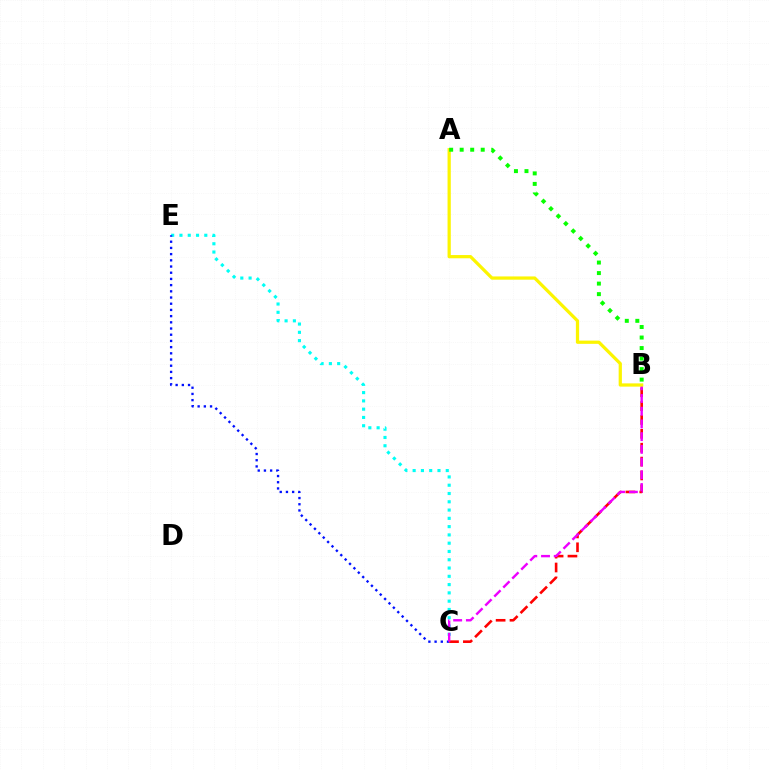{('C', 'E'): [{'color': '#00fff6', 'line_style': 'dotted', 'thickness': 2.25}, {'color': '#0010ff', 'line_style': 'dotted', 'thickness': 1.68}], ('B', 'C'): [{'color': '#ff0000', 'line_style': 'dashed', 'thickness': 1.88}, {'color': '#ee00ff', 'line_style': 'dashed', 'thickness': 1.73}], ('A', 'B'): [{'color': '#fcf500', 'line_style': 'solid', 'thickness': 2.33}, {'color': '#08ff00', 'line_style': 'dotted', 'thickness': 2.86}]}